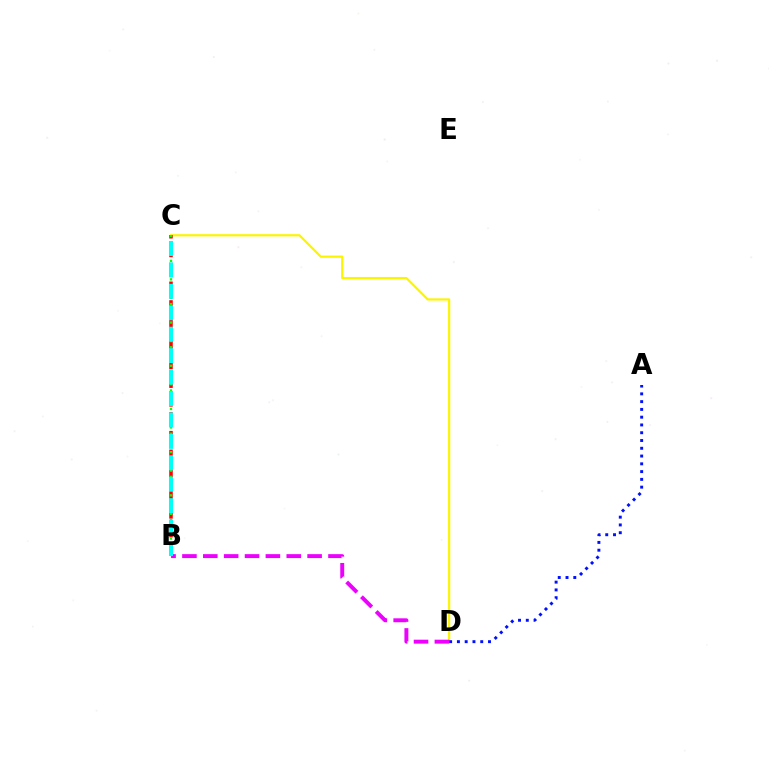{('C', 'D'): [{'color': '#fcf500', 'line_style': 'solid', 'thickness': 1.58}], ('B', 'C'): [{'color': '#ff0000', 'line_style': 'dashed', 'thickness': 2.54}, {'color': '#08ff00', 'line_style': 'dotted', 'thickness': 1.68}, {'color': '#00fff6', 'line_style': 'dashed', 'thickness': 2.91}], ('B', 'D'): [{'color': '#ee00ff', 'line_style': 'dashed', 'thickness': 2.83}], ('A', 'D'): [{'color': '#0010ff', 'line_style': 'dotted', 'thickness': 2.11}]}